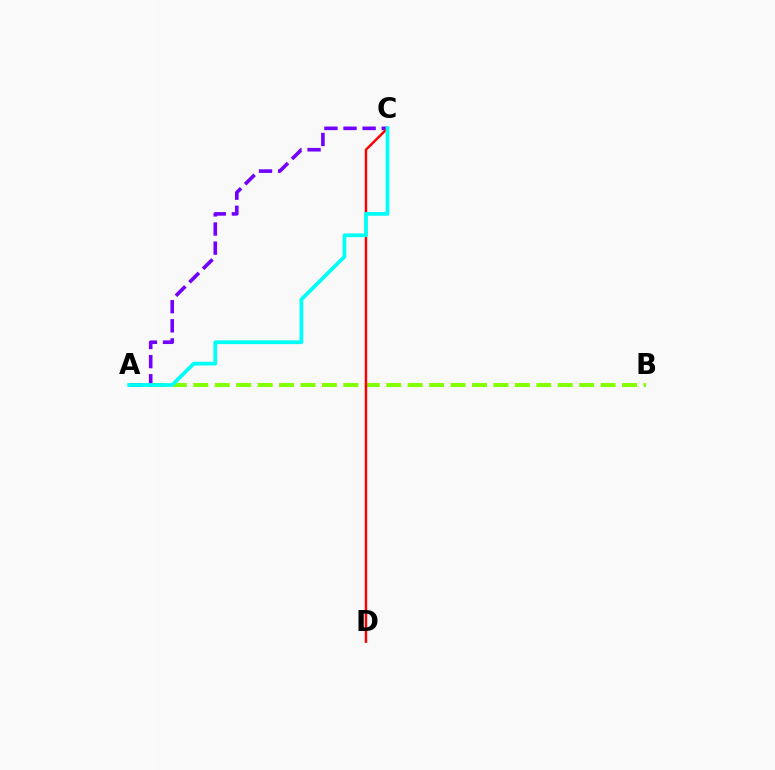{('A', 'B'): [{'color': '#84ff00', 'line_style': 'dashed', 'thickness': 2.91}], ('A', 'C'): [{'color': '#7200ff', 'line_style': 'dashed', 'thickness': 2.6}, {'color': '#00fff6', 'line_style': 'solid', 'thickness': 2.71}], ('C', 'D'): [{'color': '#ff0000', 'line_style': 'solid', 'thickness': 1.77}]}